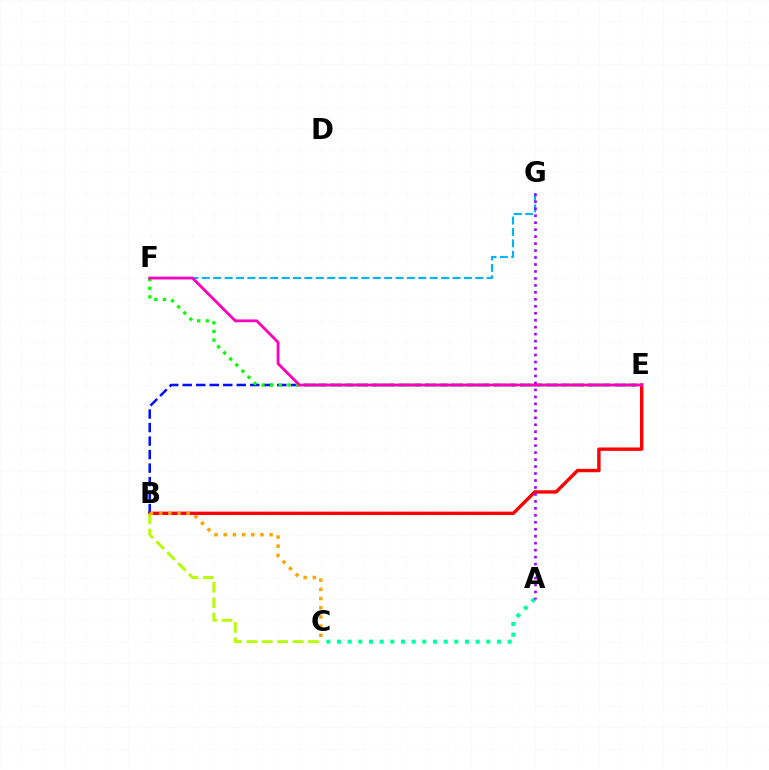{('F', 'G'): [{'color': '#00b5ff', 'line_style': 'dashed', 'thickness': 1.55}], ('B', 'E'): [{'color': '#ff0000', 'line_style': 'solid', 'thickness': 2.43}, {'color': '#0010ff', 'line_style': 'dashed', 'thickness': 1.83}], ('A', 'C'): [{'color': '#00ff9d', 'line_style': 'dotted', 'thickness': 2.9}], ('E', 'F'): [{'color': '#08ff00', 'line_style': 'dotted', 'thickness': 2.34}, {'color': '#ff00bd', 'line_style': 'solid', 'thickness': 2.03}], ('B', 'C'): [{'color': '#b3ff00', 'line_style': 'dashed', 'thickness': 2.09}, {'color': '#ffa500', 'line_style': 'dotted', 'thickness': 2.49}], ('A', 'G'): [{'color': '#9b00ff', 'line_style': 'dotted', 'thickness': 1.89}]}